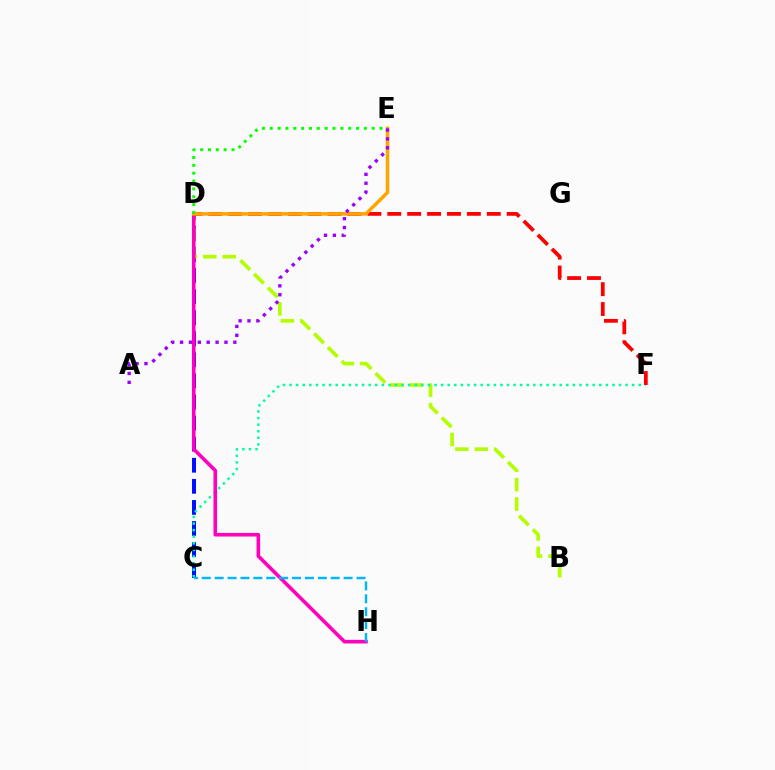{('C', 'D'): [{'color': '#0010ff', 'line_style': 'dashed', 'thickness': 2.86}], ('B', 'D'): [{'color': '#b3ff00', 'line_style': 'dashed', 'thickness': 2.64}], ('C', 'F'): [{'color': '#00ff9d', 'line_style': 'dotted', 'thickness': 1.79}], ('D', 'F'): [{'color': '#ff0000', 'line_style': 'dashed', 'thickness': 2.7}], ('D', 'H'): [{'color': '#ff00bd', 'line_style': 'solid', 'thickness': 2.59}], ('C', 'H'): [{'color': '#00b5ff', 'line_style': 'dashed', 'thickness': 1.75}], ('D', 'E'): [{'color': '#ffa500', 'line_style': 'solid', 'thickness': 2.53}, {'color': '#08ff00', 'line_style': 'dotted', 'thickness': 2.13}], ('A', 'E'): [{'color': '#9b00ff', 'line_style': 'dotted', 'thickness': 2.41}]}